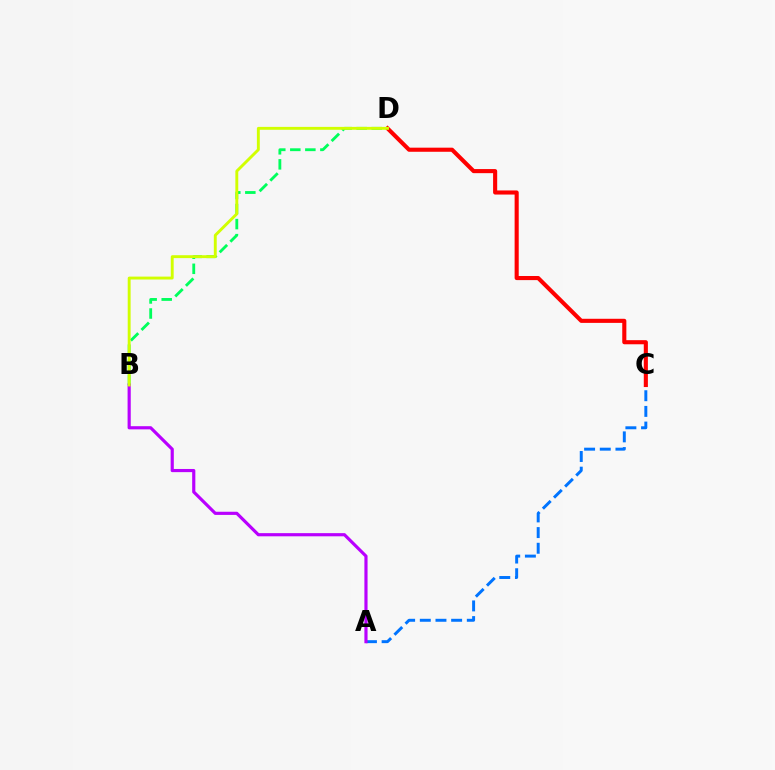{('A', 'C'): [{'color': '#0074ff', 'line_style': 'dashed', 'thickness': 2.13}], ('B', 'D'): [{'color': '#00ff5c', 'line_style': 'dashed', 'thickness': 2.04}, {'color': '#d1ff00', 'line_style': 'solid', 'thickness': 2.09}], ('A', 'B'): [{'color': '#b900ff', 'line_style': 'solid', 'thickness': 2.28}], ('C', 'D'): [{'color': '#ff0000', 'line_style': 'solid', 'thickness': 2.95}]}